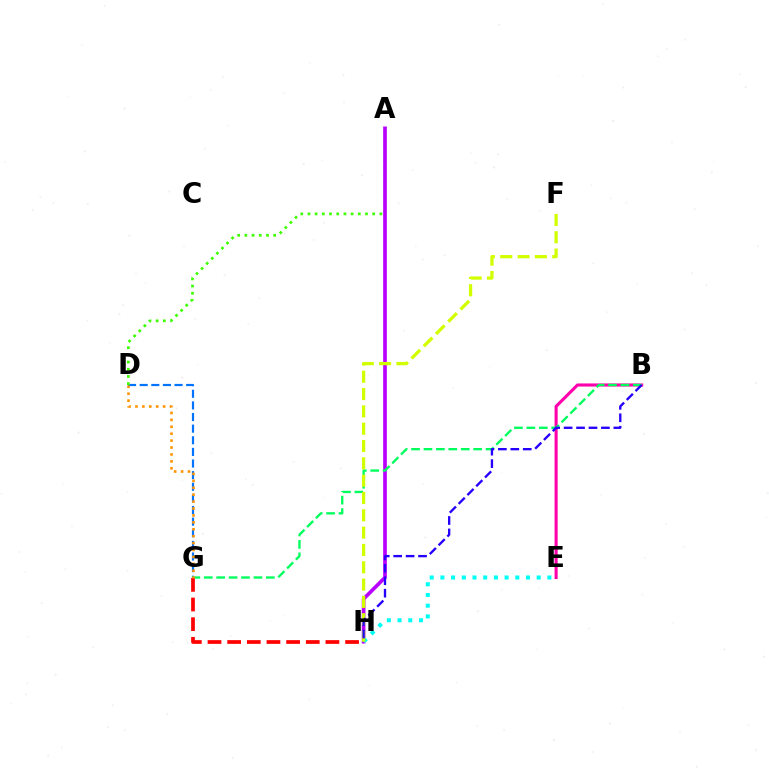{('D', 'G'): [{'color': '#0074ff', 'line_style': 'dashed', 'thickness': 1.58}, {'color': '#ff9400', 'line_style': 'dotted', 'thickness': 1.88}], ('A', 'D'): [{'color': '#3dff00', 'line_style': 'dotted', 'thickness': 1.95}], ('A', 'H'): [{'color': '#b900ff', 'line_style': 'solid', 'thickness': 2.64}], ('B', 'E'): [{'color': '#ff00ac', 'line_style': 'solid', 'thickness': 2.23}], ('B', 'G'): [{'color': '#00ff5c', 'line_style': 'dashed', 'thickness': 1.69}], ('G', 'H'): [{'color': '#ff0000', 'line_style': 'dashed', 'thickness': 2.67}], ('E', 'H'): [{'color': '#00fff6', 'line_style': 'dotted', 'thickness': 2.91}], ('F', 'H'): [{'color': '#d1ff00', 'line_style': 'dashed', 'thickness': 2.35}], ('B', 'H'): [{'color': '#2500ff', 'line_style': 'dashed', 'thickness': 1.69}]}